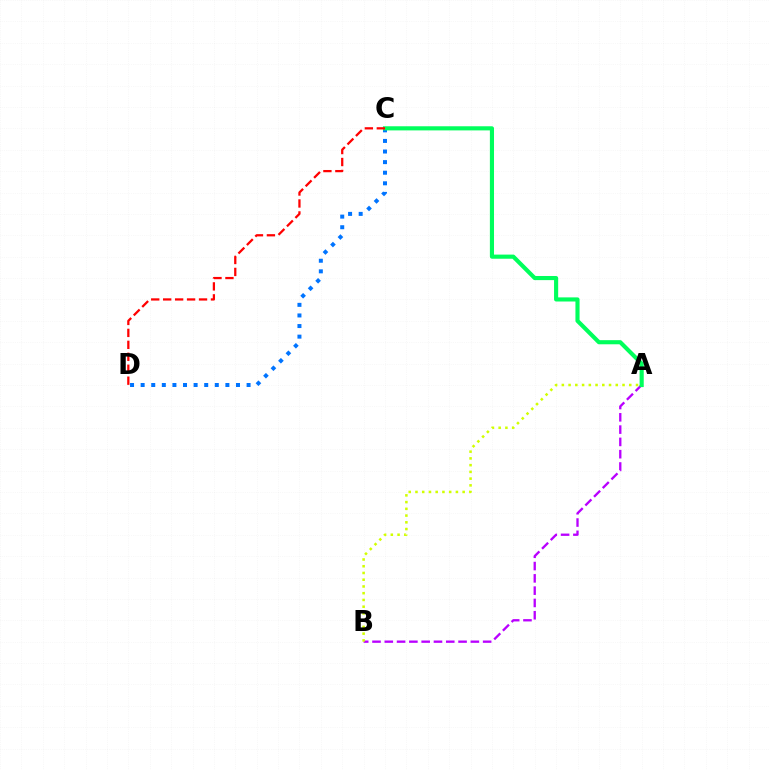{('C', 'D'): [{'color': '#0074ff', 'line_style': 'dotted', 'thickness': 2.88}, {'color': '#ff0000', 'line_style': 'dashed', 'thickness': 1.62}], ('A', 'B'): [{'color': '#b900ff', 'line_style': 'dashed', 'thickness': 1.67}, {'color': '#d1ff00', 'line_style': 'dotted', 'thickness': 1.83}], ('A', 'C'): [{'color': '#00ff5c', 'line_style': 'solid', 'thickness': 2.97}]}